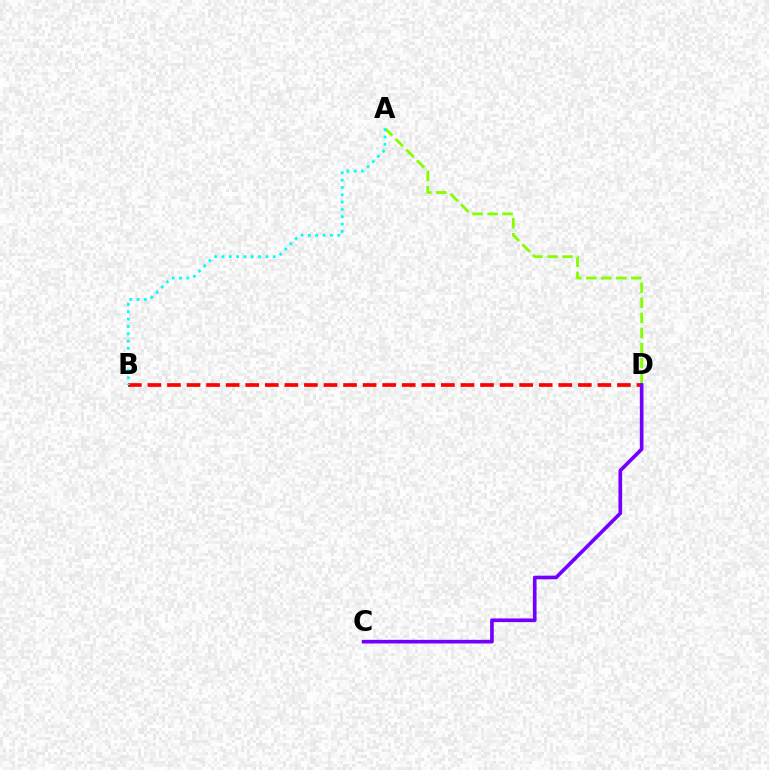{('B', 'D'): [{'color': '#ff0000', 'line_style': 'dashed', 'thickness': 2.66}], ('A', 'D'): [{'color': '#84ff00', 'line_style': 'dashed', 'thickness': 2.04}], ('A', 'B'): [{'color': '#00fff6', 'line_style': 'dotted', 'thickness': 1.99}], ('C', 'D'): [{'color': '#7200ff', 'line_style': 'solid', 'thickness': 2.63}]}